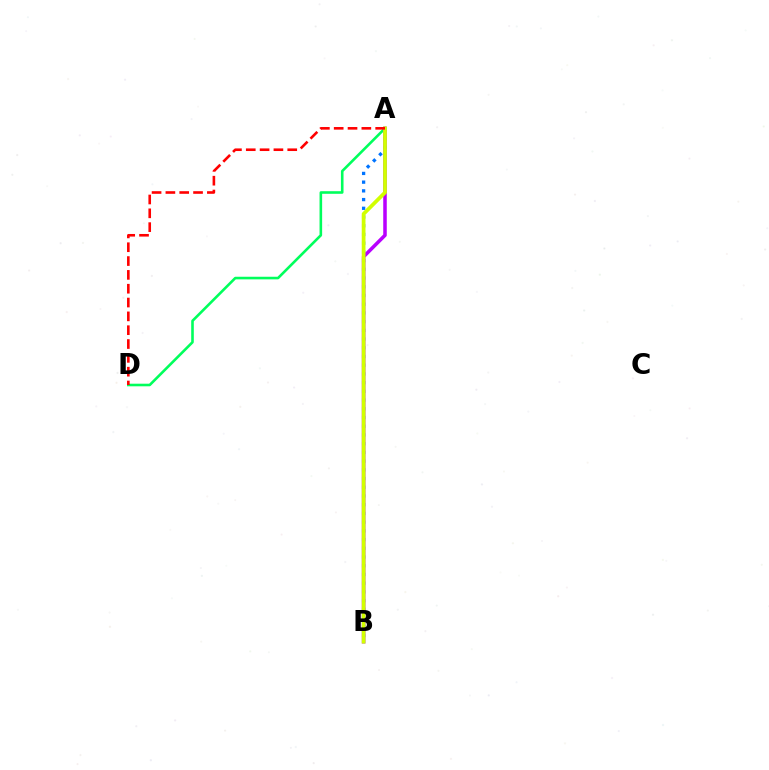{('A', 'B'): [{'color': '#0074ff', 'line_style': 'dotted', 'thickness': 2.37}, {'color': '#b900ff', 'line_style': 'solid', 'thickness': 2.55}, {'color': '#d1ff00', 'line_style': 'solid', 'thickness': 2.69}], ('A', 'D'): [{'color': '#00ff5c', 'line_style': 'solid', 'thickness': 1.87}, {'color': '#ff0000', 'line_style': 'dashed', 'thickness': 1.88}]}